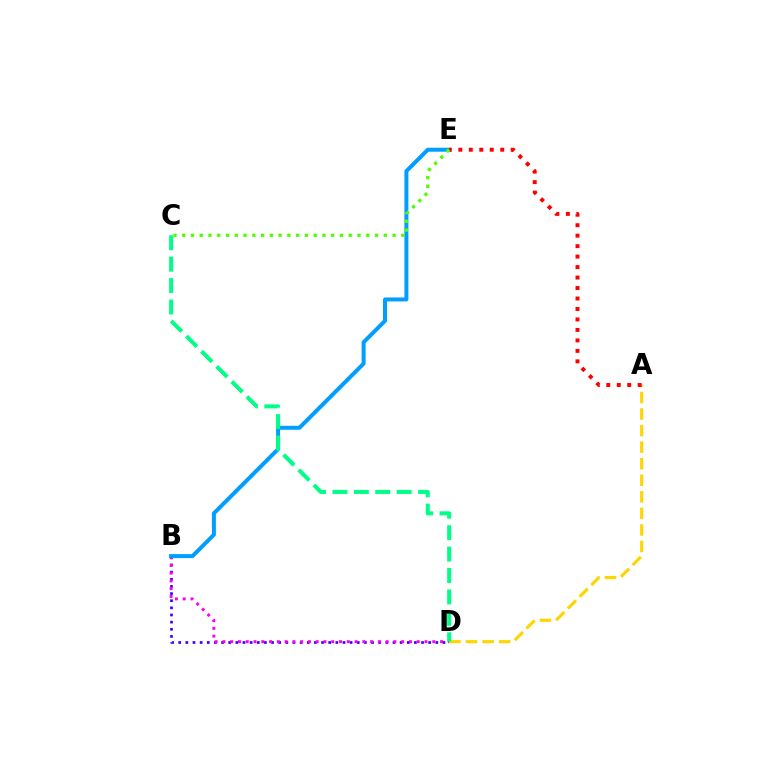{('B', 'D'): [{'color': '#3700ff', 'line_style': 'dotted', 'thickness': 1.94}, {'color': '#ff00ed', 'line_style': 'dotted', 'thickness': 2.11}], ('B', 'E'): [{'color': '#009eff', 'line_style': 'solid', 'thickness': 2.87}], ('A', 'D'): [{'color': '#ffd500', 'line_style': 'dashed', 'thickness': 2.25}], ('A', 'E'): [{'color': '#ff0000', 'line_style': 'dotted', 'thickness': 2.85}], ('C', 'D'): [{'color': '#00ff86', 'line_style': 'dashed', 'thickness': 2.91}], ('C', 'E'): [{'color': '#4fff00', 'line_style': 'dotted', 'thickness': 2.38}]}